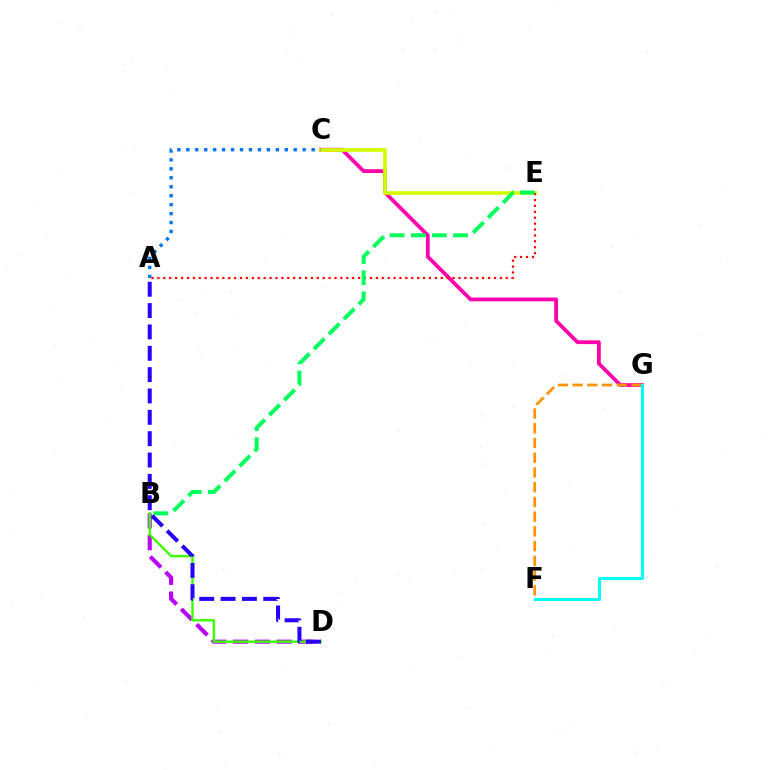{('B', 'D'): [{'color': '#b900ff', 'line_style': 'dashed', 'thickness': 2.96}, {'color': '#3dff00', 'line_style': 'solid', 'thickness': 1.74}], ('C', 'G'): [{'color': '#ff00ac', 'line_style': 'solid', 'thickness': 2.72}], ('C', 'E'): [{'color': '#d1ff00', 'line_style': 'solid', 'thickness': 2.64}], ('F', 'G'): [{'color': '#ff9400', 'line_style': 'dashed', 'thickness': 2.0}, {'color': '#00fff6', 'line_style': 'solid', 'thickness': 2.17}], ('A', 'E'): [{'color': '#ff0000', 'line_style': 'dotted', 'thickness': 1.6}], ('A', 'C'): [{'color': '#0074ff', 'line_style': 'dotted', 'thickness': 2.43}], ('B', 'E'): [{'color': '#00ff5c', 'line_style': 'dashed', 'thickness': 2.87}], ('A', 'D'): [{'color': '#2500ff', 'line_style': 'dashed', 'thickness': 2.9}]}